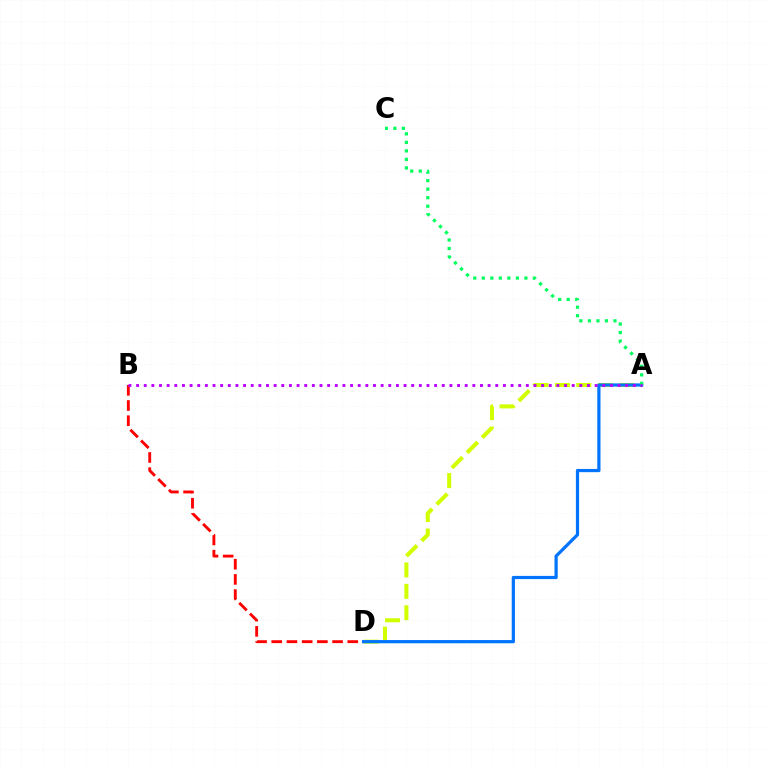{('A', 'D'): [{'color': '#d1ff00', 'line_style': 'dashed', 'thickness': 2.91}, {'color': '#0074ff', 'line_style': 'solid', 'thickness': 2.31}], ('B', 'D'): [{'color': '#ff0000', 'line_style': 'dashed', 'thickness': 2.07}], ('A', 'C'): [{'color': '#00ff5c', 'line_style': 'dotted', 'thickness': 2.32}], ('A', 'B'): [{'color': '#b900ff', 'line_style': 'dotted', 'thickness': 2.08}]}